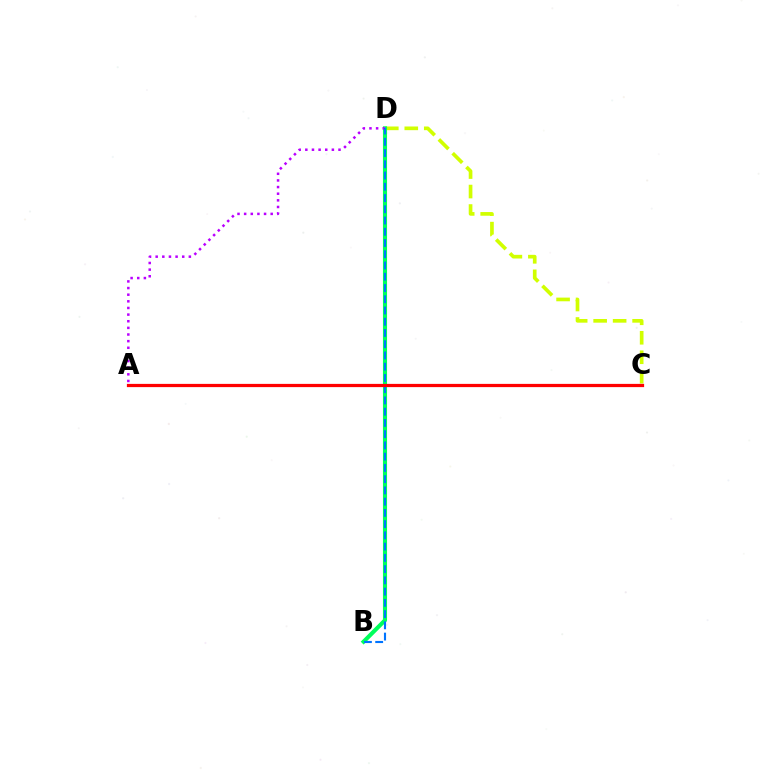{('C', 'D'): [{'color': '#d1ff00', 'line_style': 'dashed', 'thickness': 2.65}], ('B', 'D'): [{'color': '#00ff5c', 'line_style': 'solid', 'thickness': 2.95}, {'color': '#0074ff', 'line_style': 'dashed', 'thickness': 1.53}], ('A', 'D'): [{'color': '#b900ff', 'line_style': 'dotted', 'thickness': 1.8}], ('A', 'C'): [{'color': '#ff0000', 'line_style': 'solid', 'thickness': 2.33}]}